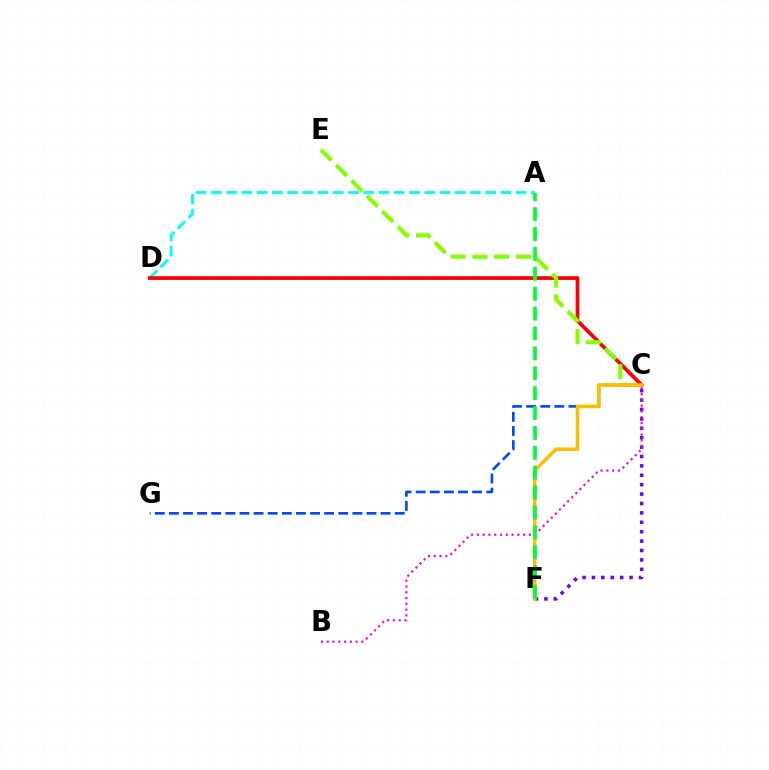{('A', 'D'): [{'color': '#00fff6', 'line_style': 'dashed', 'thickness': 2.07}], ('C', 'D'): [{'color': '#ff0000', 'line_style': 'solid', 'thickness': 2.68}], ('C', 'G'): [{'color': '#004bff', 'line_style': 'dashed', 'thickness': 1.92}], ('C', 'F'): [{'color': '#7200ff', 'line_style': 'dotted', 'thickness': 2.55}, {'color': '#ffbd00', 'line_style': 'solid', 'thickness': 2.55}], ('B', 'C'): [{'color': '#ff00cf', 'line_style': 'dotted', 'thickness': 1.57}], ('C', 'E'): [{'color': '#84ff00', 'line_style': 'dashed', 'thickness': 2.96}], ('A', 'F'): [{'color': '#00ff39', 'line_style': 'dashed', 'thickness': 2.7}]}